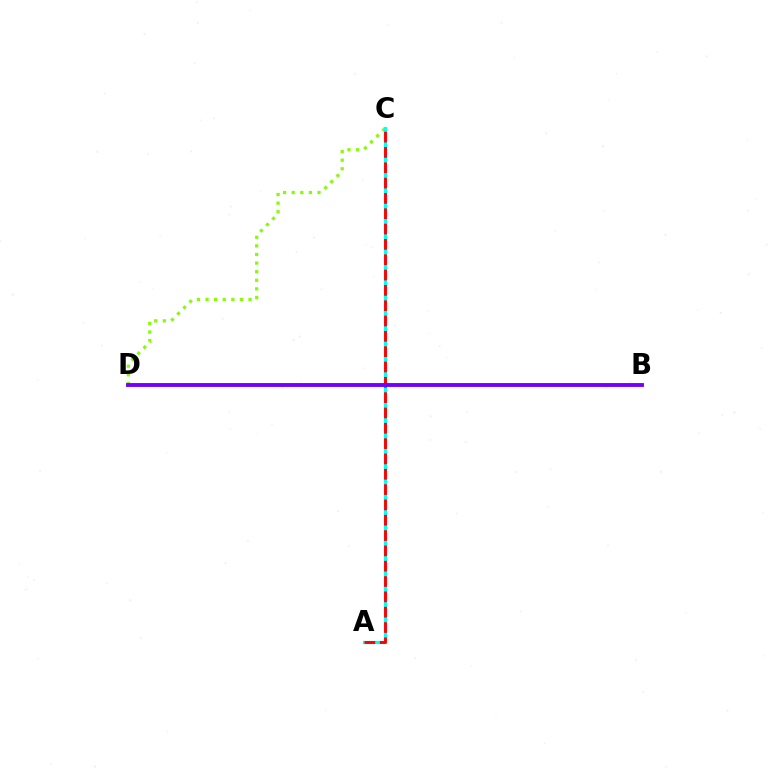{('C', 'D'): [{'color': '#84ff00', 'line_style': 'dotted', 'thickness': 2.34}], ('A', 'C'): [{'color': '#00fff6', 'line_style': 'solid', 'thickness': 2.34}, {'color': '#ff0000', 'line_style': 'dashed', 'thickness': 2.08}], ('B', 'D'): [{'color': '#7200ff', 'line_style': 'solid', 'thickness': 2.79}]}